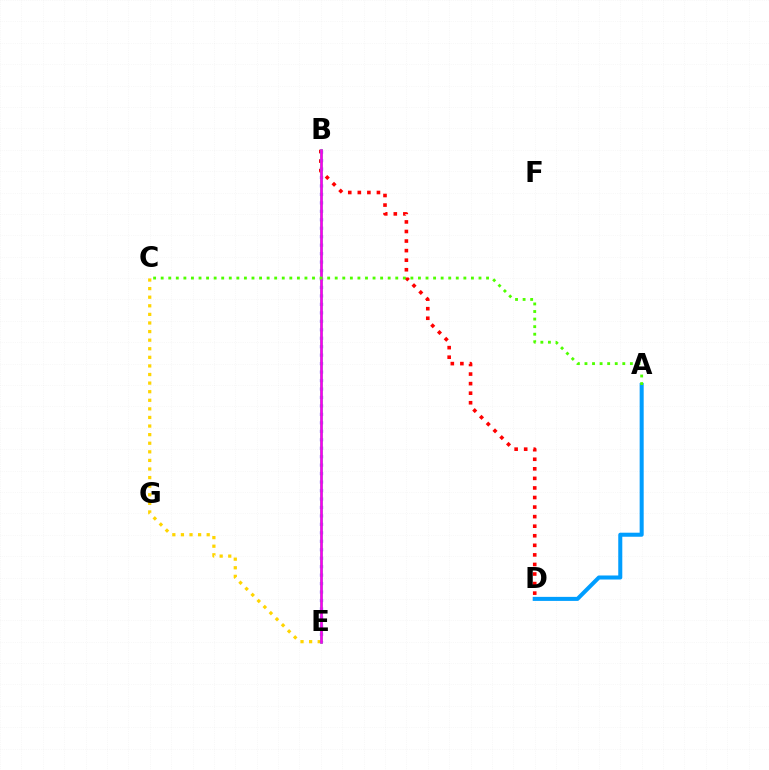{('C', 'E'): [{'color': '#ffd500', 'line_style': 'dotted', 'thickness': 2.33}], ('A', 'D'): [{'color': '#009eff', 'line_style': 'solid', 'thickness': 2.91}], ('B', 'D'): [{'color': '#ff0000', 'line_style': 'dotted', 'thickness': 2.6}], ('B', 'E'): [{'color': '#3700ff', 'line_style': 'dotted', 'thickness': 2.3}, {'color': '#00ff86', 'line_style': 'solid', 'thickness': 1.88}, {'color': '#ff00ed', 'line_style': 'solid', 'thickness': 1.82}], ('A', 'C'): [{'color': '#4fff00', 'line_style': 'dotted', 'thickness': 2.06}]}